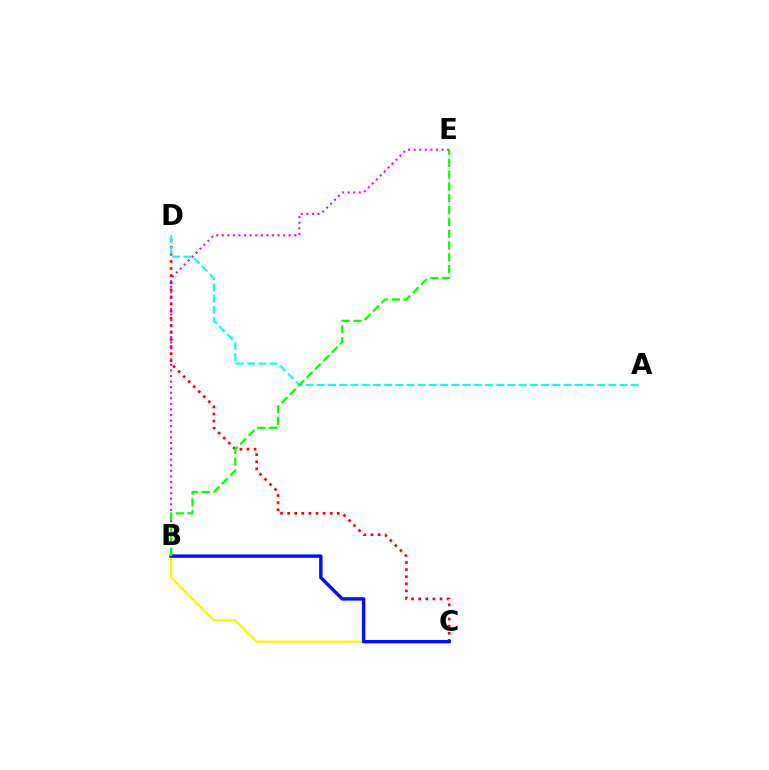{('B', 'E'): [{'color': '#ee00ff', 'line_style': 'dotted', 'thickness': 1.52}, {'color': '#08ff00', 'line_style': 'dashed', 'thickness': 1.61}], ('B', 'C'): [{'color': '#fcf500', 'line_style': 'solid', 'thickness': 1.59}, {'color': '#0010ff', 'line_style': 'solid', 'thickness': 2.46}], ('C', 'D'): [{'color': '#ff0000', 'line_style': 'dotted', 'thickness': 1.93}], ('A', 'D'): [{'color': '#00fff6', 'line_style': 'dashed', 'thickness': 1.52}]}